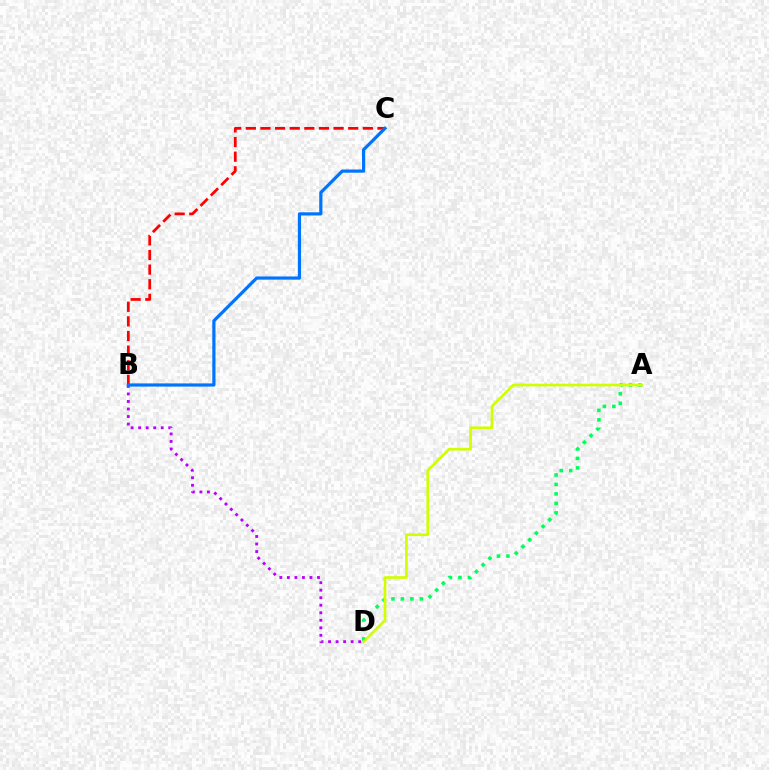{('A', 'D'): [{'color': '#00ff5c', 'line_style': 'dotted', 'thickness': 2.58}, {'color': '#d1ff00', 'line_style': 'solid', 'thickness': 1.93}], ('B', 'C'): [{'color': '#ff0000', 'line_style': 'dashed', 'thickness': 1.99}, {'color': '#0074ff', 'line_style': 'solid', 'thickness': 2.3}], ('B', 'D'): [{'color': '#b900ff', 'line_style': 'dotted', 'thickness': 2.04}]}